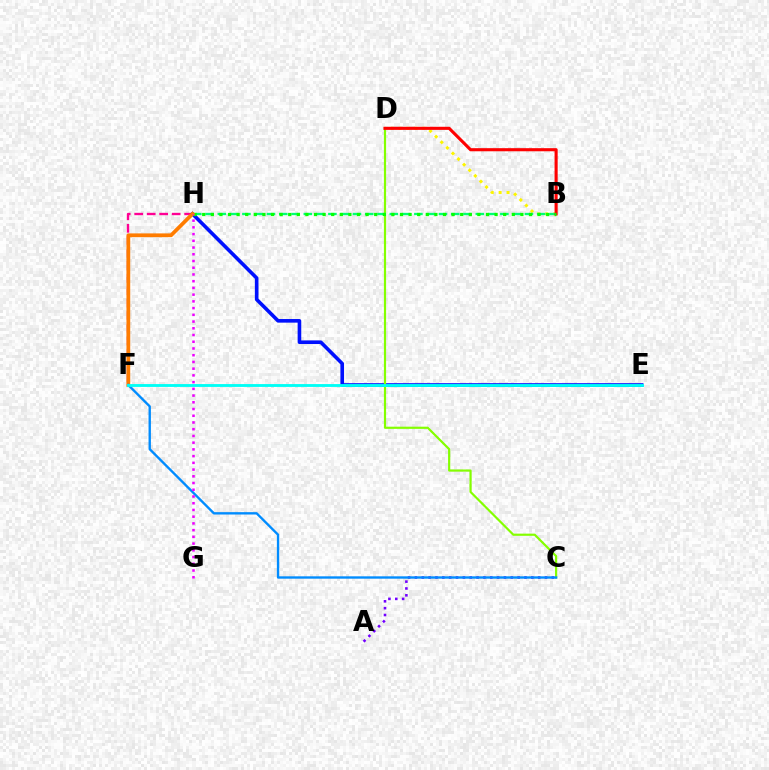{('F', 'H'): [{'color': '#ff0094', 'line_style': 'dashed', 'thickness': 1.7}, {'color': '#ff7c00', 'line_style': 'solid', 'thickness': 2.71}], ('E', 'H'): [{'color': '#0010ff', 'line_style': 'solid', 'thickness': 2.6}], ('C', 'D'): [{'color': '#84ff00', 'line_style': 'solid', 'thickness': 1.57}], ('B', 'D'): [{'color': '#fcf500', 'line_style': 'dotted', 'thickness': 2.15}, {'color': '#ff0000', 'line_style': 'solid', 'thickness': 2.23}], ('B', 'H'): [{'color': '#00ff74', 'line_style': 'dashed', 'thickness': 1.67}, {'color': '#08ff00', 'line_style': 'dotted', 'thickness': 2.34}], ('A', 'C'): [{'color': '#7200ff', 'line_style': 'dotted', 'thickness': 1.86}], ('C', 'F'): [{'color': '#008cff', 'line_style': 'solid', 'thickness': 1.7}], ('G', 'H'): [{'color': '#ee00ff', 'line_style': 'dotted', 'thickness': 1.83}], ('E', 'F'): [{'color': '#00fff6', 'line_style': 'solid', 'thickness': 2.05}]}